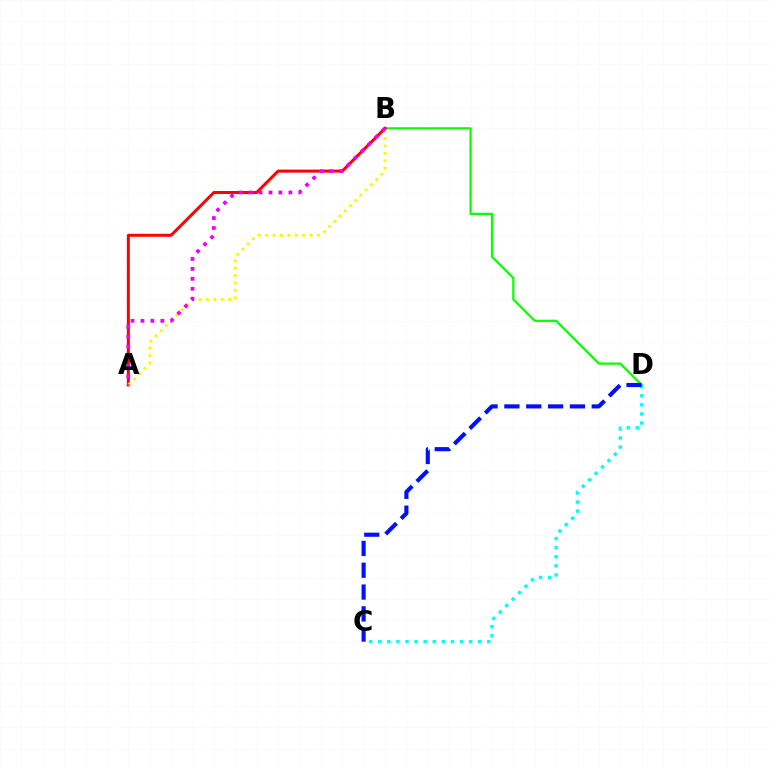{('B', 'D'): [{'color': '#08ff00', 'line_style': 'solid', 'thickness': 1.59}], ('A', 'B'): [{'color': '#ff0000', 'line_style': 'solid', 'thickness': 2.16}, {'color': '#fcf500', 'line_style': 'dotted', 'thickness': 2.01}, {'color': '#ee00ff', 'line_style': 'dotted', 'thickness': 2.7}], ('C', 'D'): [{'color': '#00fff6', 'line_style': 'dotted', 'thickness': 2.47}, {'color': '#0010ff', 'line_style': 'dashed', 'thickness': 2.97}]}